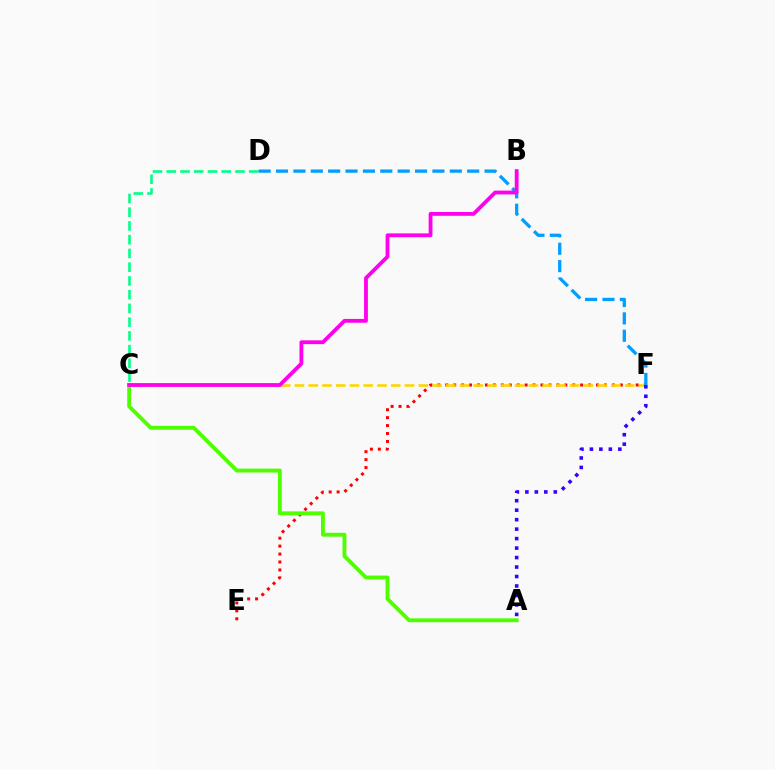{('E', 'F'): [{'color': '#ff0000', 'line_style': 'dotted', 'thickness': 2.16}], ('C', 'D'): [{'color': '#00ff86', 'line_style': 'dashed', 'thickness': 1.87}], ('C', 'F'): [{'color': '#ffd500', 'line_style': 'dashed', 'thickness': 1.87}], ('D', 'F'): [{'color': '#009eff', 'line_style': 'dashed', 'thickness': 2.36}], ('A', 'C'): [{'color': '#4fff00', 'line_style': 'solid', 'thickness': 2.79}], ('A', 'F'): [{'color': '#3700ff', 'line_style': 'dotted', 'thickness': 2.57}], ('B', 'C'): [{'color': '#ff00ed', 'line_style': 'solid', 'thickness': 2.74}]}